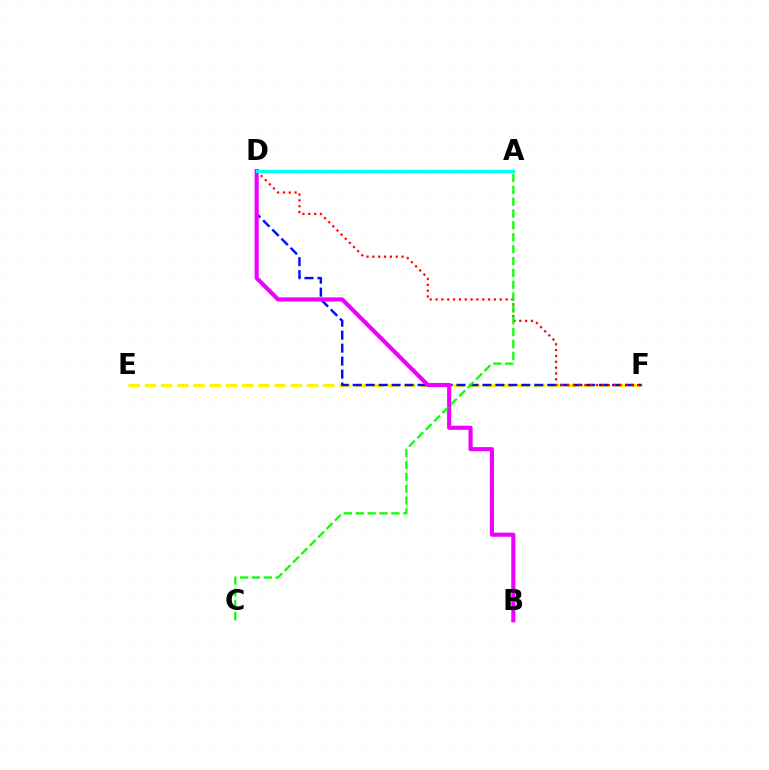{('E', 'F'): [{'color': '#fcf500', 'line_style': 'dashed', 'thickness': 2.2}], ('D', 'F'): [{'color': '#0010ff', 'line_style': 'dashed', 'thickness': 1.76}, {'color': '#ff0000', 'line_style': 'dotted', 'thickness': 1.59}], ('B', 'D'): [{'color': '#ee00ff', 'line_style': 'solid', 'thickness': 2.97}], ('A', 'D'): [{'color': '#00fff6', 'line_style': 'solid', 'thickness': 2.28}], ('A', 'C'): [{'color': '#08ff00', 'line_style': 'dashed', 'thickness': 1.61}]}